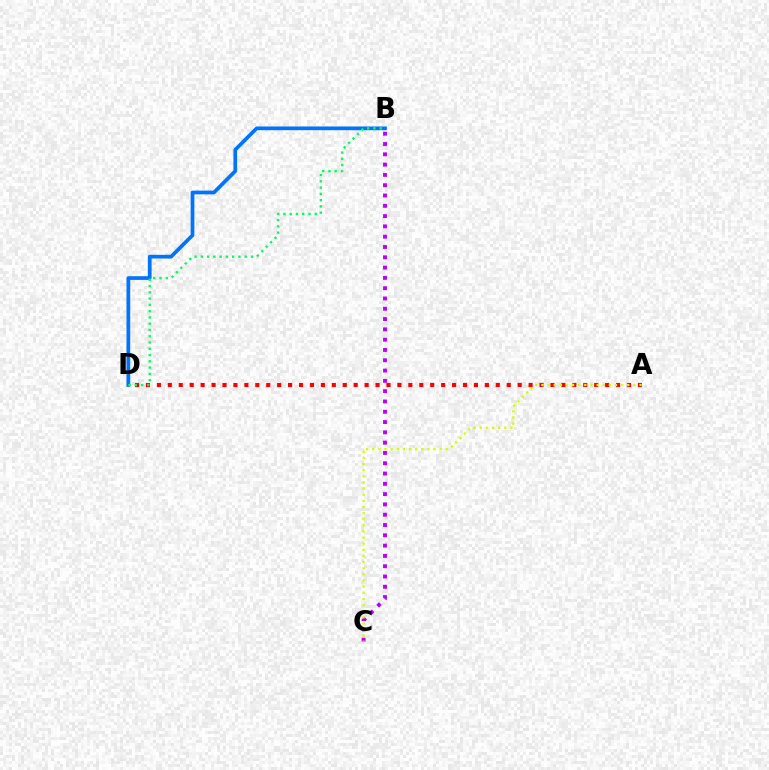{('B', 'D'): [{'color': '#0074ff', 'line_style': 'solid', 'thickness': 2.67}, {'color': '#00ff5c', 'line_style': 'dotted', 'thickness': 1.7}], ('A', 'D'): [{'color': '#ff0000', 'line_style': 'dotted', 'thickness': 2.97}], ('B', 'C'): [{'color': '#b900ff', 'line_style': 'dotted', 'thickness': 2.8}], ('A', 'C'): [{'color': '#d1ff00', 'line_style': 'dotted', 'thickness': 1.66}]}